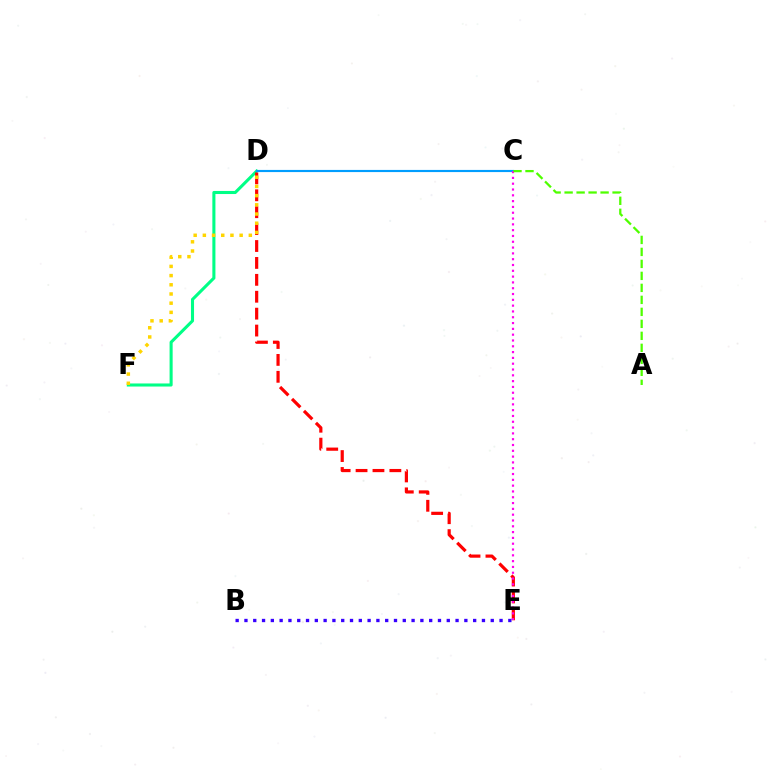{('D', 'F'): [{'color': '#00ff86', 'line_style': 'solid', 'thickness': 2.21}, {'color': '#ffd500', 'line_style': 'dotted', 'thickness': 2.5}], ('D', 'E'): [{'color': '#ff0000', 'line_style': 'dashed', 'thickness': 2.3}], ('C', 'D'): [{'color': '#009eff', 'line_style': 'solid', 'thickness': 1.55}], ('C', 'E'): [{'color': '#ff00ed', 'line_style': 'dotted', 'thickness': 1.58}], ('B', 'E'): [{'color': '#3700ff', 'line_style': 'dotted', 'thickness': 2.39}], ('A', 'C'): [{'color': '#4fff00', 'line_style': 'dashed', 'thickness': 1.63}]}